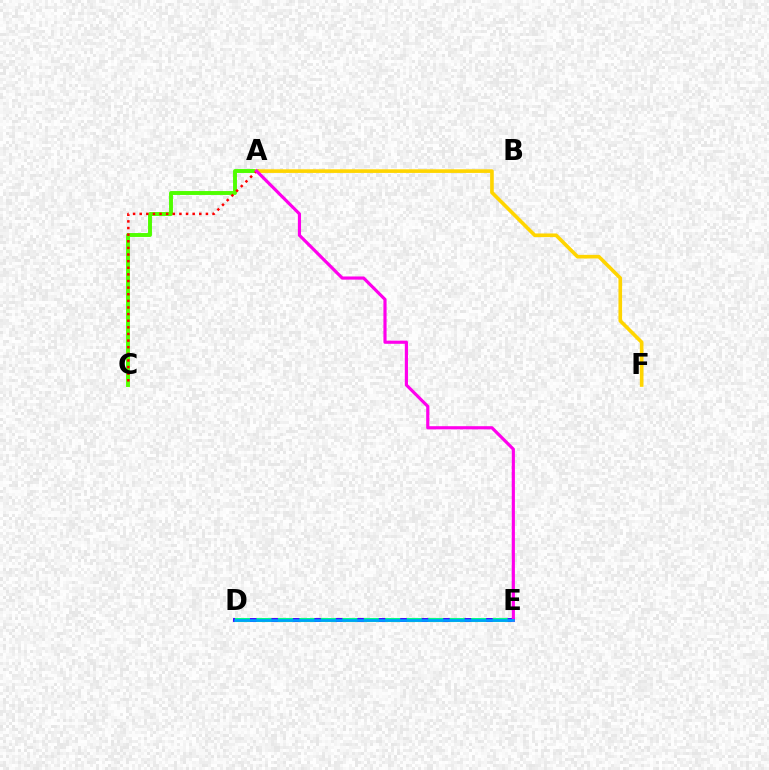{('D', 'E'): [{'color': '#3700ff', 'line_style': 'solid', 'thickness': 2.78}, {'color': '#00ff86', 'line_style': 'dashed', 'thickness': 2.92}, {'color': '#009eff', 'line_style': 'solid', 'thickness': 1.91}], ('A', 'C'): [{'color': '#4fff00', 'line_style': 'solid', 'thickness': 2.82}, {'color': '#ff0000', 'line_style': 'dotted', 'thickness': 1.8}], ('A', 'F'): [{'color': '#ffd500', 'line_style': 'solid', 'thickness': 2.62}], ('A', 'E'): [{'color': '#ff00ed', 'line_style': 'solid', 'thickness': 2.28}]}